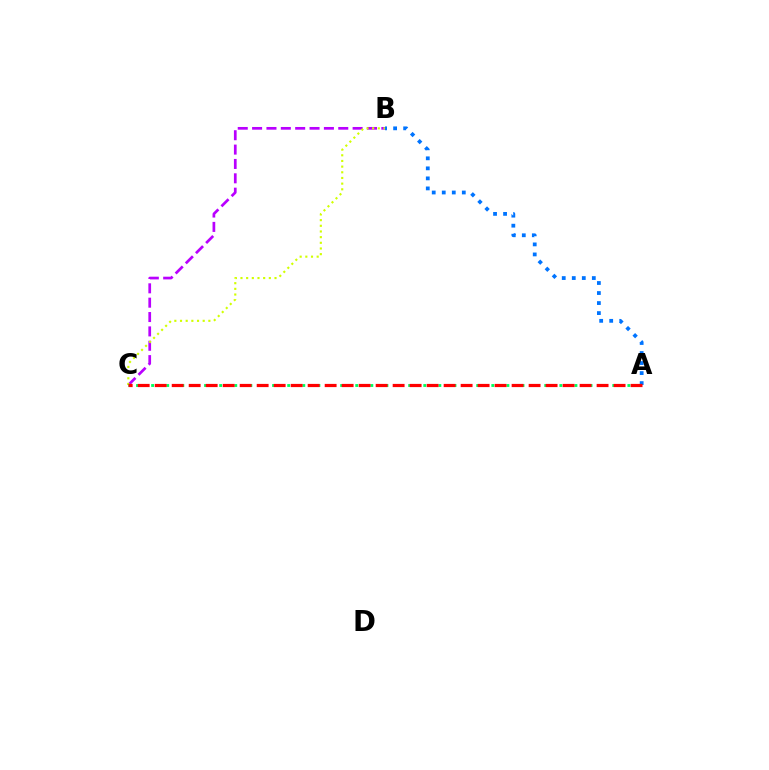{('B', 'C'): [{'color': '#b900ff', 'line_style': 'dashed', 'thickness': 1.95}, {'color': '#d1ff00', 'line_style': 'dotted', 'thickness': 1.54}], ('A', 'C'): [{'color': '#00ff5c', 'line_style': 'dotted', 'thickness': 2.05}, {'color': '#ff0000', 'line_style': 'dashed', 'thickness': 2.31}], ('A', 'B'): [{'color': '#0074ff', 'line_style': 'dotted', 'thickness': 2.72}]}